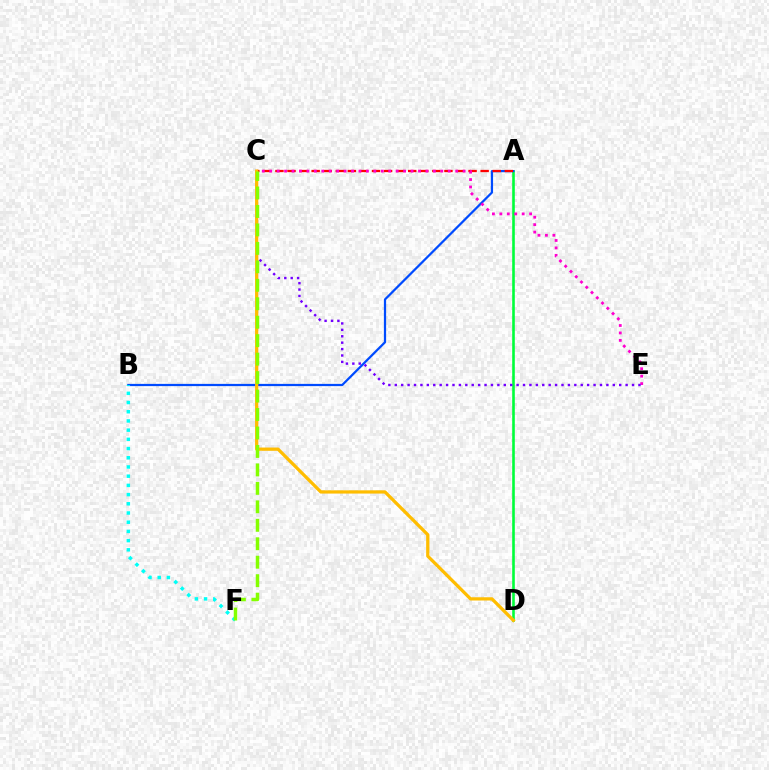{('A', 'D'): [{'color': '#00ff39', 'line_style': 'solid', 'thickness': 1.88}], ('A', 'B'): [{'color': '#004bff', 'line_style': 'solid', 'thickness': 1.61}], ('A', 'C'): [{'color': '#ff0000', 'line_style': 'dashed', 'thickness': 1.64}], ('C', 'E'): [{'color': '#ff00cf', 'line_style': 'dotted', 'thickness': 2.02}, {'color': '#7200ff', 'line_style': 'dotted', 'thickness': 1.74}], ('B', 'F'): [{'color': '#00fff6', 'line_style': 'dotted', 'thickness': 2.5}], ('C', 'D'): [{'color': '#ffbd00', 'line_style': 'solid', 'thickness': 2.34}], ('C', 'F'): [{'color': '#84ff00', 'line_style': 'dashed', 'thickness': 2.51}]}